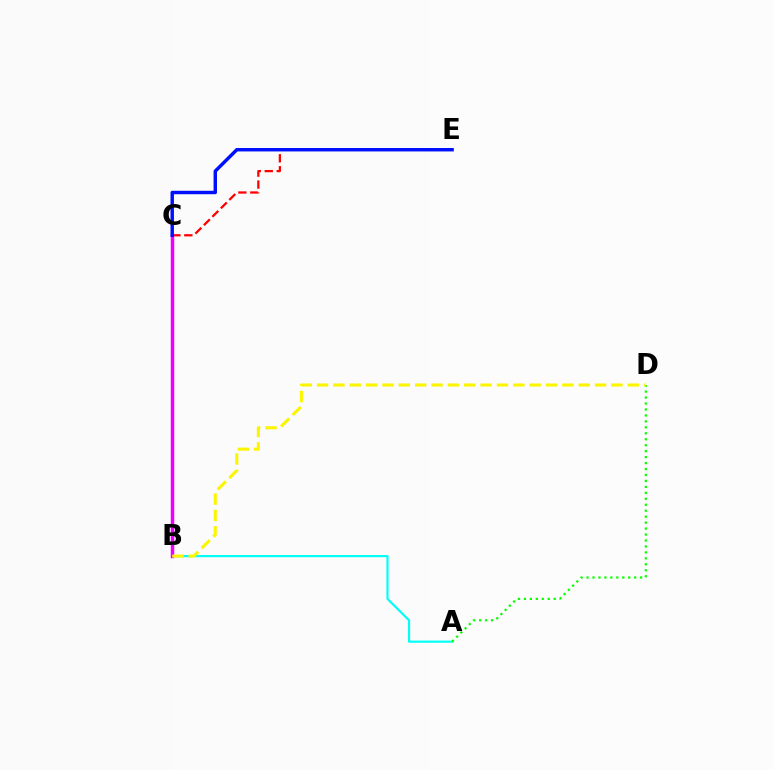{('C', 'E'): [{'color': '#ff0000', 'line_style': 'dashed', 'thickness': 1.62}, {'color': '#0010ff', 'line_style': 'solid', 'thickness': 2.48}], ('A', 'B'): [{'color': '#00fff6', 'line_style': 'solid', 'thickness': 1.56}], ('B', 'C'): [{'color': '#ee00ff', 'line_style': 'solid', 'thickness': 2.49}], ('A', 'D'): [{'color': '#08ff00', 'line_style': 'dotted', 'thickness': 1.62}], ('B', 'D'): [{'color': '#fcf500', 'line_style': 'dashed', 'thickness': 2.22}]}